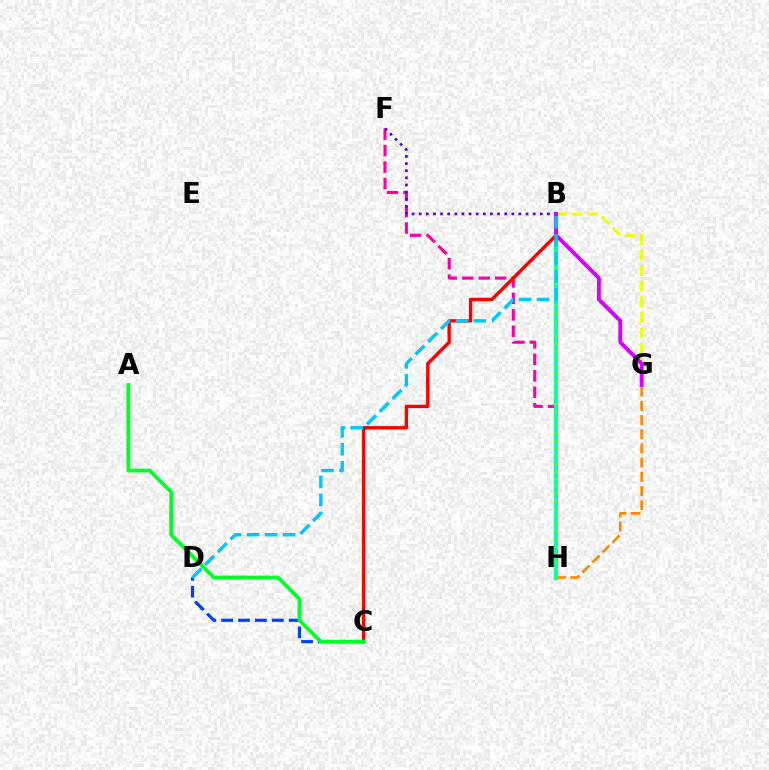{('F', 'H'): [{'color': '#ff00a0', 'line_style': 'dashed', 'thickness': 2.24}], ('G', 'H'): [{'color': '#ff8800', 'line_style': 'dashed', 'thickness': 1.93}], ('B', 'H'): [{'color': '#00ffaf', 'line_style': 'solid', 'thickness': 2.97}, {'color': '#66ff00', 'line_style': 'dotted', 'thickness': 2.04}], ('C', 'D'): [{'color': '#003fff', 'line_style': 'dashed', 'thickness': 2.29}], ('B', 'G'): [{'color': '#eeff00', 'line_style': 'dashed', 'thickness': 2.11}, {'color': '#d600ff', 'line_style': 'solid', 'thickness': 2.8}], ('B', 'C'): [{'color': '#ff0000', 'line_style': 'solid', 'thickness': 2.44}], ('B', 'F'): [{'color': '#4f00ff', 'line_style': 'dotted', 'thickness': 1.94}], ('A', 'C'): [{'color': '#00ff27', 'line_style': 'solid', 'thickness': 2.7}], ('B', 'D'): [{'color': '#00c7ff', 'line_style': 'dashed', 'thickness': 2.45}]}